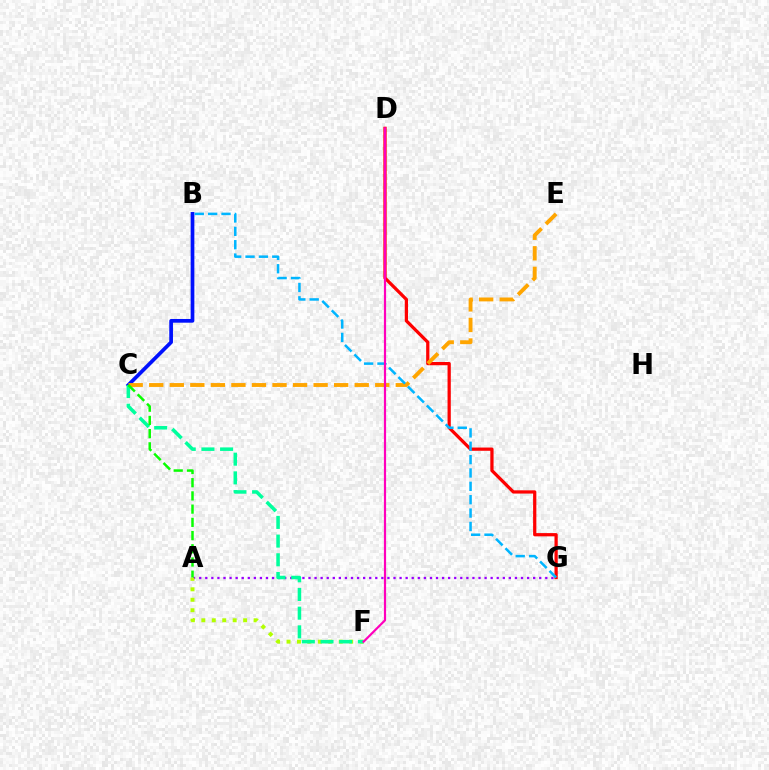{('D', 'G'): [{'color': '#ff0000', 'line_style': 'solid', 'thickness': 2.34}], ('B', 'C'): [{'color': '#0010ff', 'line_style': 'solid', 'thickness': 2.67}], ('A', 'G'): [{'color': '#9b00ff', 'line_style': 'dotted', 'thickness': 1.65}], ('A', 'F'): [{'color': '#b3ff00', 'line_style': 'dotted', 'thickness': 2.84}], ('C', 'E'): [{'color': '#ffa500', 'line_style': 'dashed', 'thickness': 2.79}], ('C', 'F'): [{'color': '#00ff9d', 'line_style': 'dashed', 'thickness': 2.54}], ('A', 'C'): [{'color': '#08ff00', 'line_style': 'dashed', 'thickness': 1.8}], ('B', 'G'): [{'color': '#00b5ff', 'line_style': 'dashed', 'thickness': 1.82}], ('D', 'F'): [{'color': '#ff00bd', 'line_style': 'solid', 'thickness': 1.58}]}